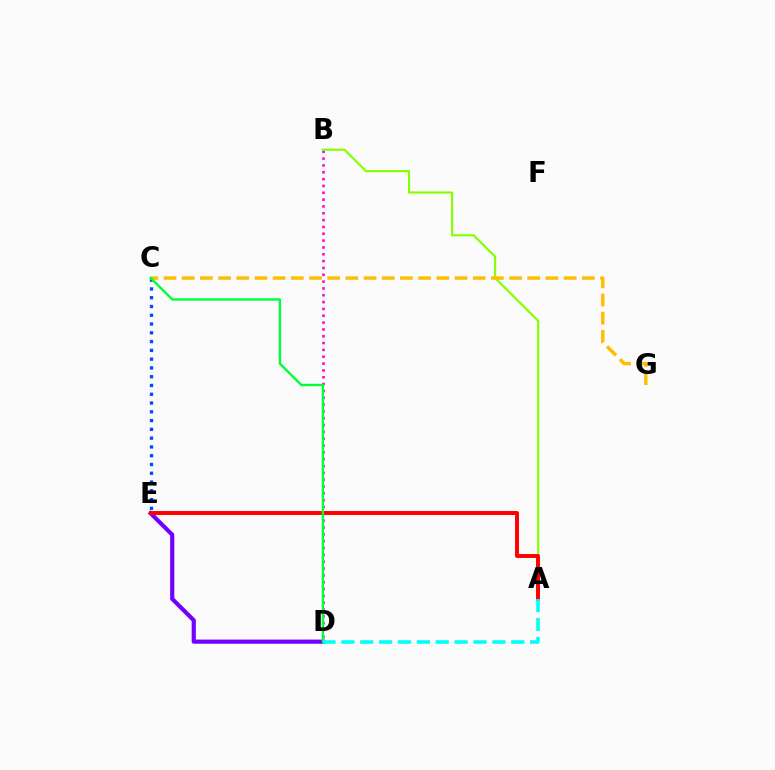{('D', 'E'): [{'color': '#7200ff', 'line_style': 'solid', 'thickness': 3.0}], ('B', 'D'): [{'color': '#ff00cf', 'line_style': 'dotted', 'thickness': 1.86}], ('A', 'B'): [{'color': '#84ff00', 'line_style': 'solid', 'thickness': 1.55}], ('C', 'E'): [{'color': '#004bff', 'line_style': 'dotted', 'thickness': 2.38}], ('C', 'G'): [{'color': '#ffbd00', 'line_style': 'dashed', 'thickness': 2.47}], ('A', 'E'): [{'color': '#ff0000', 'line_style': 'solid', 'thickness': 2.84}], ('C', 'D'): [{'color': '#00ff39', 'line_style': 'solid', 'thickness': 1.7}], ('A', 'D'): [{'color': '#00fff6', 'line_style': 'dashed', 'thickness': 2.56}]}